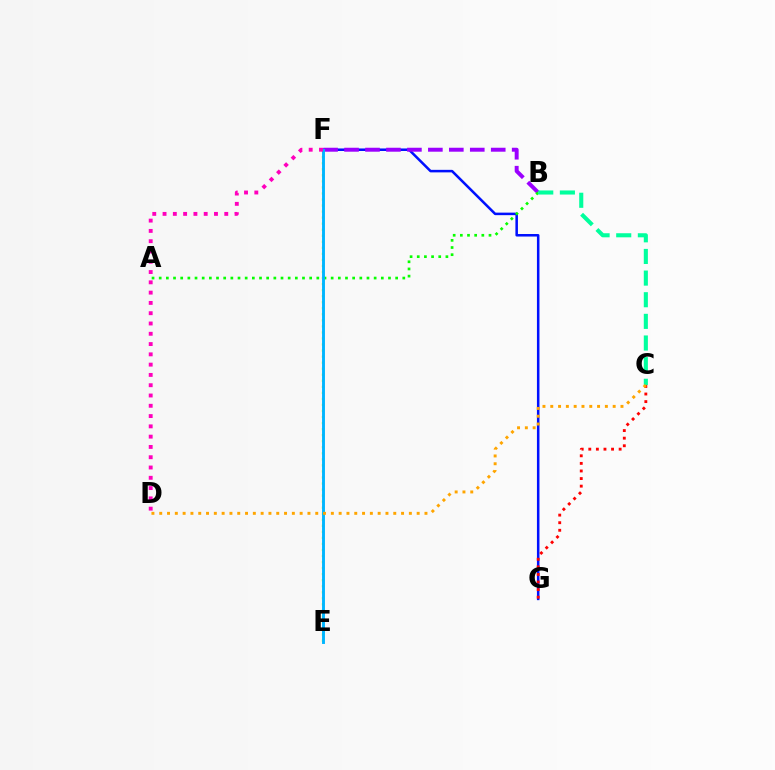{('F', 'G'): [{'color': '#0010ff', 'line_style': 'solid', 'thickness': 1.82}], ('E', 'F'): [{'color': '#b3ff00', 'line_style': 'dotted', 'thickness': 1.64}, {'color': '#00b5ff', 'line_style': 'solid', 'thickness': 2.09}], ('B', 'F'): [{'color': '#9b00ff', 'line_style': 'dashed', 'thickness': 2.85}], ('C', 'G'): [{'color': '#ff0000', 'line_style': 'dotted', 'thickness': 2.06}], ('A', 'B'): [{'color': '#08ff00', 'line_style': 'dotted', 'thickness': 1.95}], ('B', 'C'): [{'color': '#00ff9d', 'line_style': 'dashed', 'thickness': 2.94}], ('C', 'D'): [{'color': '#ffa500', 'line_style': 'dotted', 'thickness': 2.12}], ('D', 'F'): [{'color': '#ff00bd', 'line_style': 'dotted', 'thickness': 2.8}]}